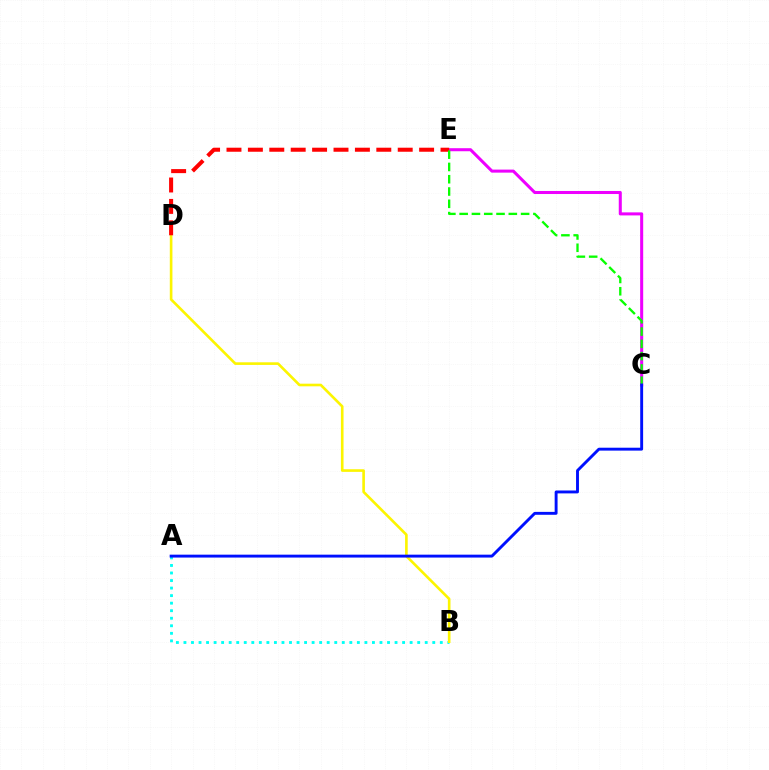{('A', 'B'): [{'color': '#00fff6', 'line_style': 'dotted', 'thickness': 2.05}], ('B', 'D'): [{'color': '#fcf500', 'line_style': 'solid', 'thickness': 1.89}], ('C', 'E'): [{'color': '#ee00ff', 'line_style': 'solid', 'thickness': 2.19}, {'color': '#08ff00', 'line_style': 'dashed', 'thickness': 1.67}], ('D', 'E'): [{'color': '#ff0000', 'line_style': 'dashed', 'thickness': 2.91}], ('A', 'C'): [{'color': '#0010ff', 'line_style': 'solid', 'thickness': 2.09}]}